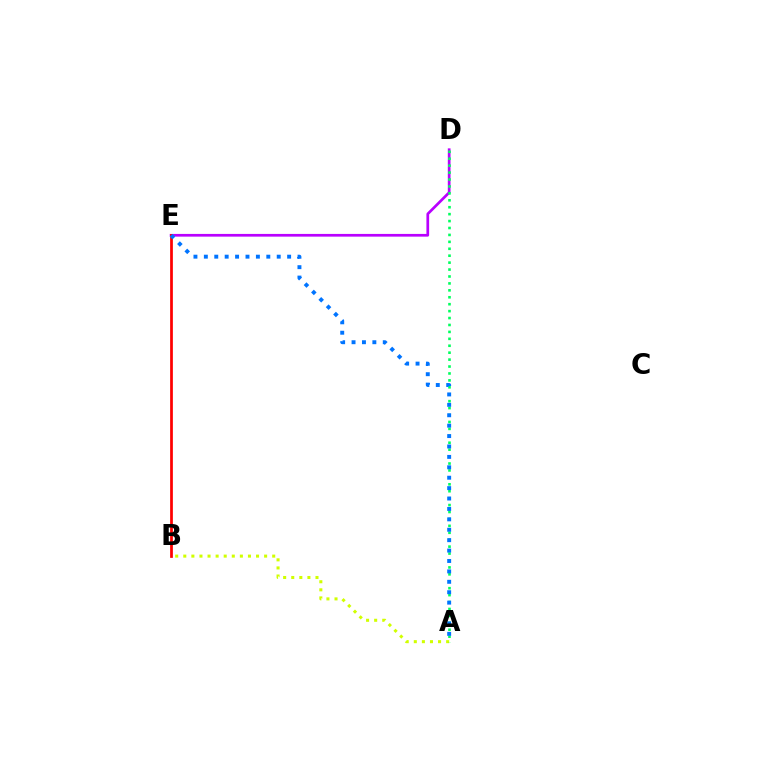{('D', 'E'): [{'color': '#b900ff', 'line_style': 'solid', 'thickness': 1.95}], ('A', 'B'): [{'color': '#d1ff00', 'line_style': 'dotted', 'thickness': 2.2}], ('B', 'E'): [{'color': '#ff0000', 'line_style': 'solid', 'thickness': 1.97}], ('A', 'D'): [{'color': '#00ff5c', 'line_style': 'dotted', 'thickness': 1.88}], ('A', 'E'): [{'color': '#0074ff', 'line_style': 'dotted', 'thickness': 2.83}]}